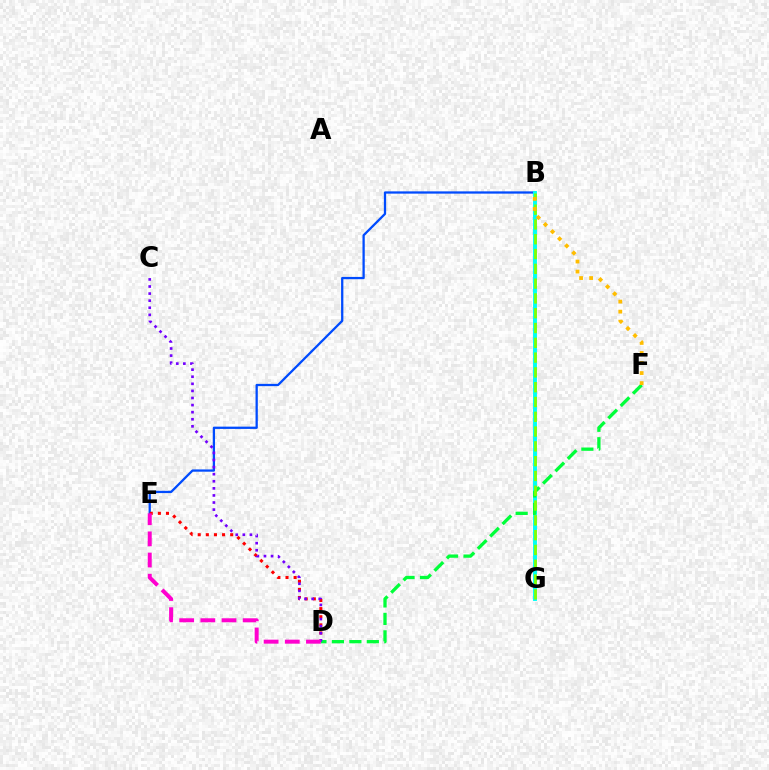{('B', 'E'): [{'color': '#004bff', 'line_style': 'solid', 'thickness': 1.64}], ('B', 'G'): [{'color': '#00fff6', 'line_style': 'solid', 'thickness': 2.81}, {'color': '#84ff00', 'line_style': 'dashed', 'thickness': 2.01}], ('D', 'E'): [{'color': '#ff0000', 'line_style': 'dotted', 'thickness': 2.21}, {'color': '#ff00cf', 'line_style': 'dashed', 'thickness': 2.88}], ('D', 'F'): [{'color': '#00ff39', 'line_style': 'dashed', 'thickness': 2.37}], ('C', 'D'): [{'color': '#7200ff', 'line_style': 'dotted', 'thickness': 1.93}], ('B', 'F'): [{'color': '#ffbd00', 'line_style': 'dotted', 'thickness': 2.73}]}